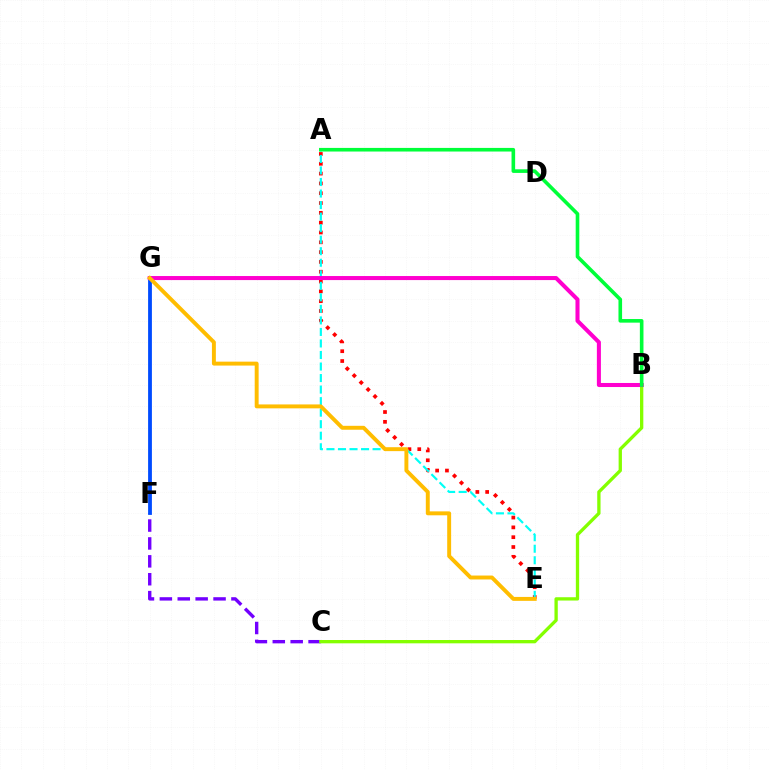{('A', 'E'): [{'color': '#ff0000', 'line_style': 'dotted', 'thickness': 2.67}, {'color': '#00fff6', 'line_style': 'dashed', 'thickness': 1.57}], ('C', 'F'): [{'color': '#7200ff', 'line_style': 'dashed', 'thickness': 2.43}], ('B', 'C'): [{'color': '#84ff00', 'line_style': 'solid', 'thickness': 2.38}], ('F', 'G'): [{'color': '#004bff', 'line_style': 'solid', 'thickness': 2.74}], ('B', 'G'): [{'color': '#ff00cf', 'line_style': 'solid', 'thickness': 2.91}], ('A', 'B'): [{'color': '#00ff39', 'line_style': 'solid', 'thickness': 2.6}], ('E', 'G'): [{'color': '#ffbd00', 'line_style': 'solid', 'thickness': 2.83}]}